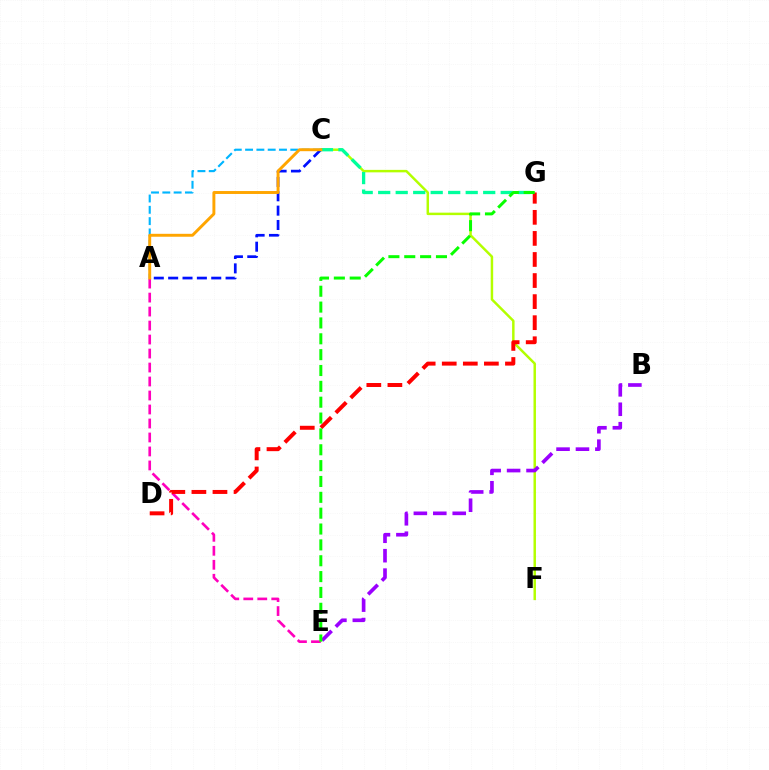{('A', 'C'): [{'color': '#0010ff', 'line_style': 'dashed', 'thickness': 1.95}, {'color': '#00b5ff', 'line_style': 'dashed', 'thickness': 1.54}, {'color': '#ffa500', 'line_style': 'solid', 'thickness': 2.11}], ('A', 'E'): [{'color': '#ff00bd', 'line_style': 'dashed', 'thickness': 1.9}], ('C', 'F'): [{'color': '#b3ff00', 'line_style': 'solid', 'thickness': 1.78}], ('D', 'G'): [{'color': '#ff0000', 'line_style': 'dashed', 'thickness': 2.86}], ('C', 'G'): [{'color': '#00ff9d', 'line_style': 'dashed', 'thickness': 2.38}], ('B', 'E'): [{'color': '#9b00ff', 'line_style': 'dashed', 'thickness': 2.64}], ('E', 'G'): [{'color': '#08ff00', 'line_style': 'dashed', 'thickness': 2.15}]}